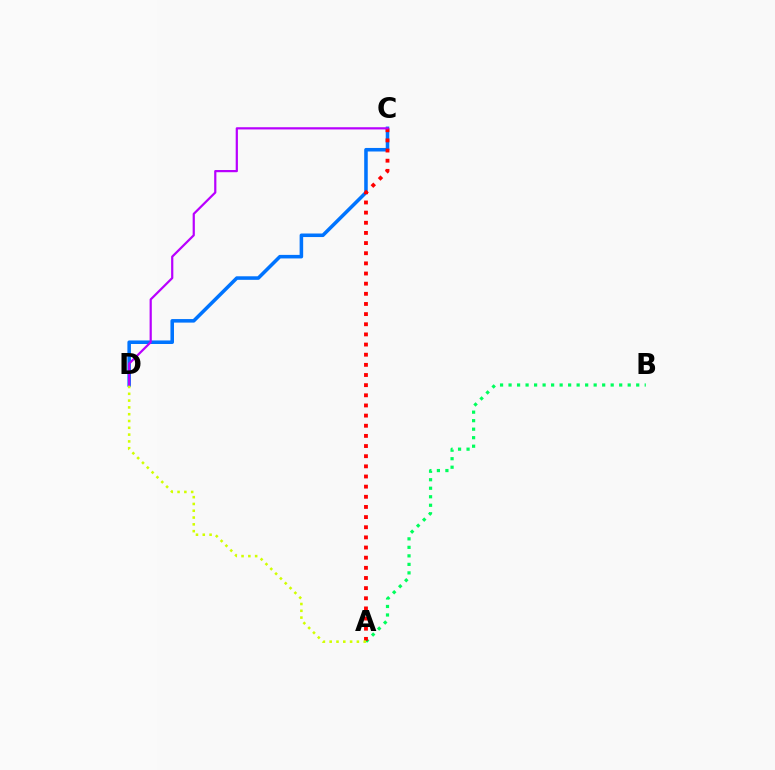{('A', 'B'): [{'color': '#00ff5c', 'line_style': 'dotted', 'thickness': 2.31}], ('C', 'D'): [{'color': '#0074ff', 'line_style': 'solid', 'thickness': 2.55}, {'color': '#b900ff', 'line_style': 'solid', 'thickness': 1.59}], ('A', 'C'): [{'color': '#ff0000', 'line_style': 'dotted', 'thickness': 2.76}], ('A', 'D'): [{'color': '#d1ff00', 'line_style': 'dotted', 'thickness': 1.85}]}